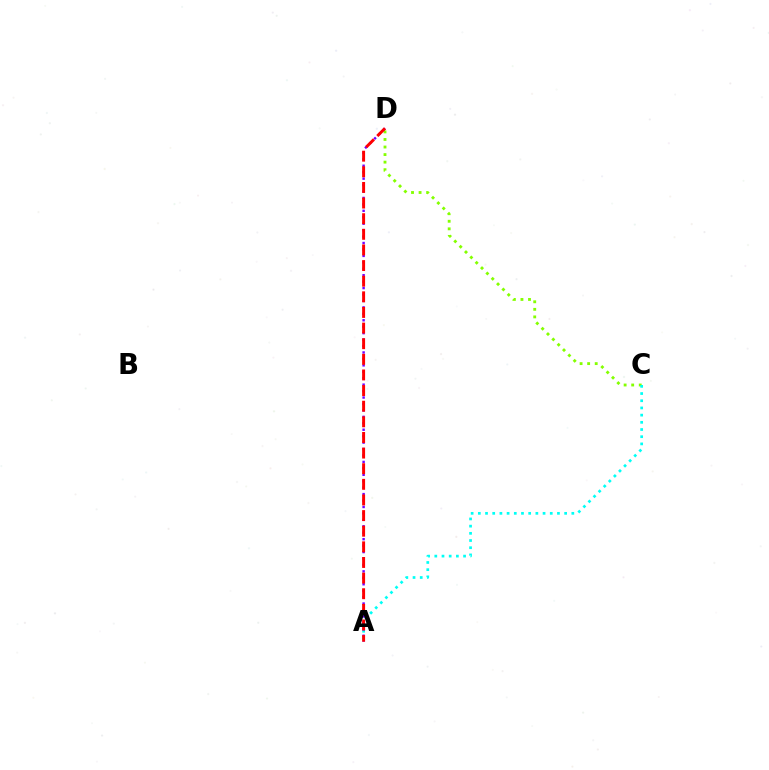{('C', 'D'): [{'color': '#84ff00', 'line_style': 'dotted', 'thickness': 2.05}], ('A', 'C'): [{'color': '#00fff6', 'line_style': 'dotted', 'thickness': 1.95}], ('A', 'D'): [{'color': '#7200ff', 'line_style': 'dotted', 'thickness': 1.75}, {'color': '#ff0000', 'line_style': 'dashed', 'thickness': 2.12}]}